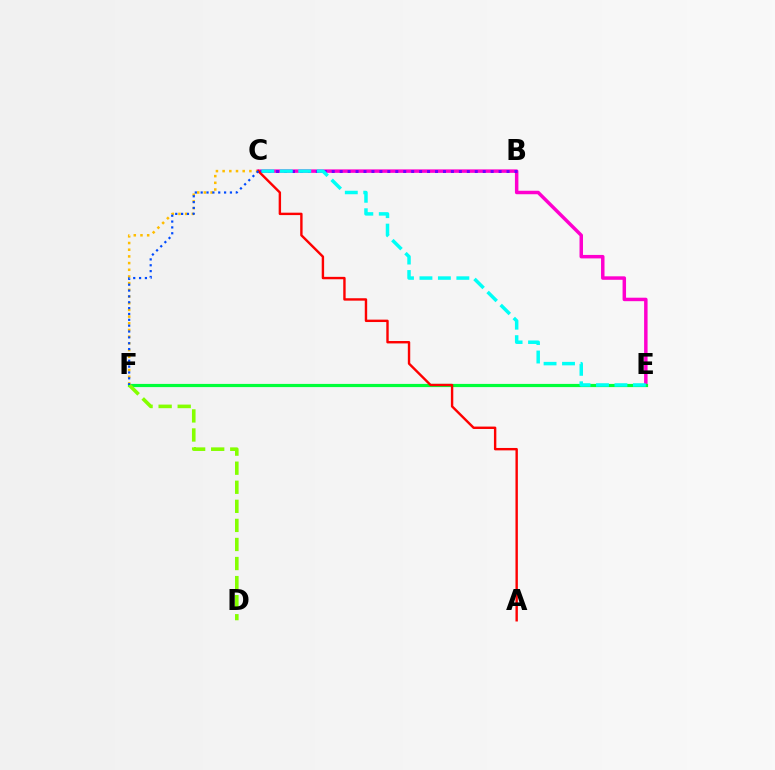{('C', 'E'): [{'color': '#ff00cf', 'line_style': 'solid', 'thickness': 2.5}, {'color': '#00fff6', 'line_style': 'dashed', 'thickness': 2.51}], ('E', 'F'): [{'color': '#00ff39', 'line_style': 'solid', 'thickness': 2.3}], ('B', 'C'): [{'color': '#7200ff', 'line_style': 'dotted', 'thickness': 2.16}], ('D', 'F'): [{'color': '#84ff00', 'line_style': 'dashed', 'thickness': 2.59}], ('C', 'F'): [{'color': '#ffbd00', 'line_style': 'dotted', 'thickness': 1.82}, {'color': '#004bff', 'line_style': 'dotted', 'thickness': 1.59}], ('A', 'C'): [{'color': '#ff0000', 'line_style': 'solid', 'thickness': 1.73}]}